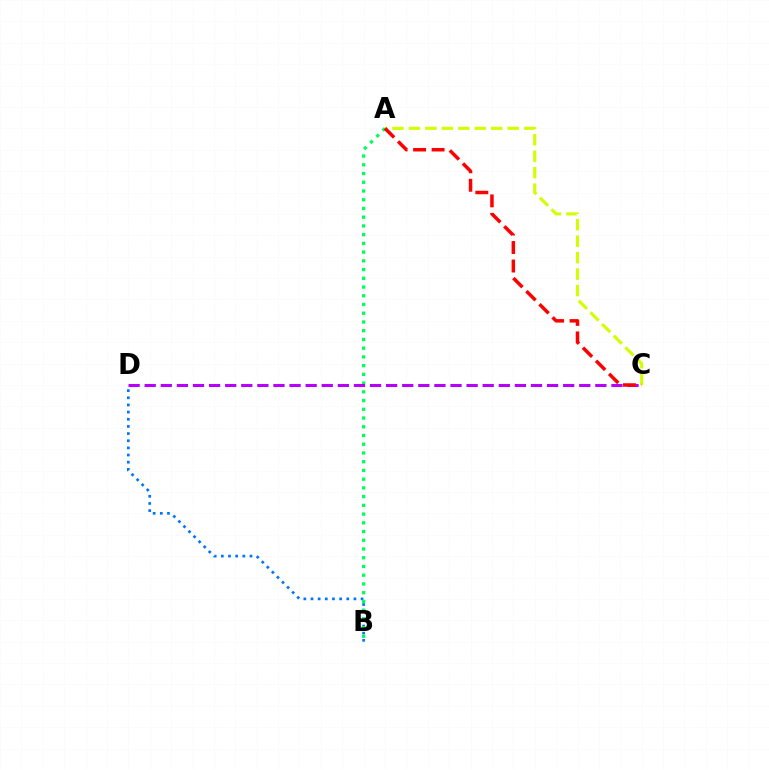{('B', 'D'): [{'color': '#0074ff', 'line_style': 'dotted', 'thickness': 1.94}], ('A', 'B'): [{'color': '#00ff5c', 'line_style': 'dotted', 'thickness': 2.37}], ('A', 'C'): [{'color': '#d1ff00', 'line_style': 'dashed', 'thickness': 2.24}, {'color': '#ff0000', 'line_style': 'dashed', 'thickness': 2.51}], ('C', 'D'): [{'color': '#b900ff', 'line_style': 'dashed', 'thickness': 2.19}]}